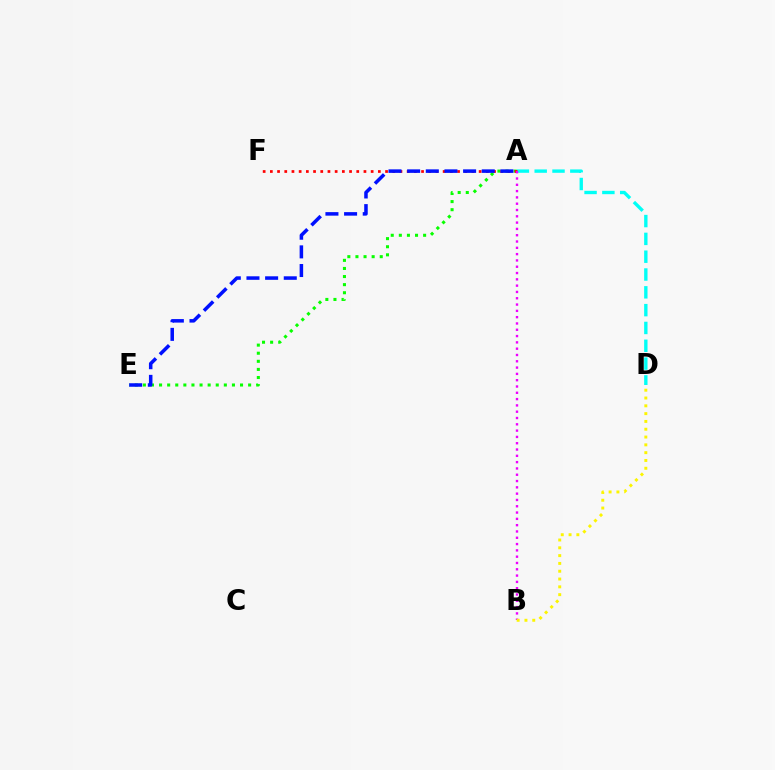{('A', 'D'): [{'color': '#00fff6', 'line_style': 'dashed', 'thickness': 2.42}], ('A', 'E'): [{'color': '#08ff00', 'line_style': 'dotted', 'thickness': 2.2}, {'color': '#0010ff', 'line_style': 'dashed', 'thickness': 2.53}], ('A', 'F'): [{'color': '#ff0000', 'line_style': 'dotted', 'thickness': 1.96}], ('A', 'B'): [{'color': '#ee00ff', 'line_style': 'dotted', 'thickness': 1.71}], ('B', 'D'): [{'color': '#fcf500', 'line_style': 'dotted', 'thickness': 2.12}]}